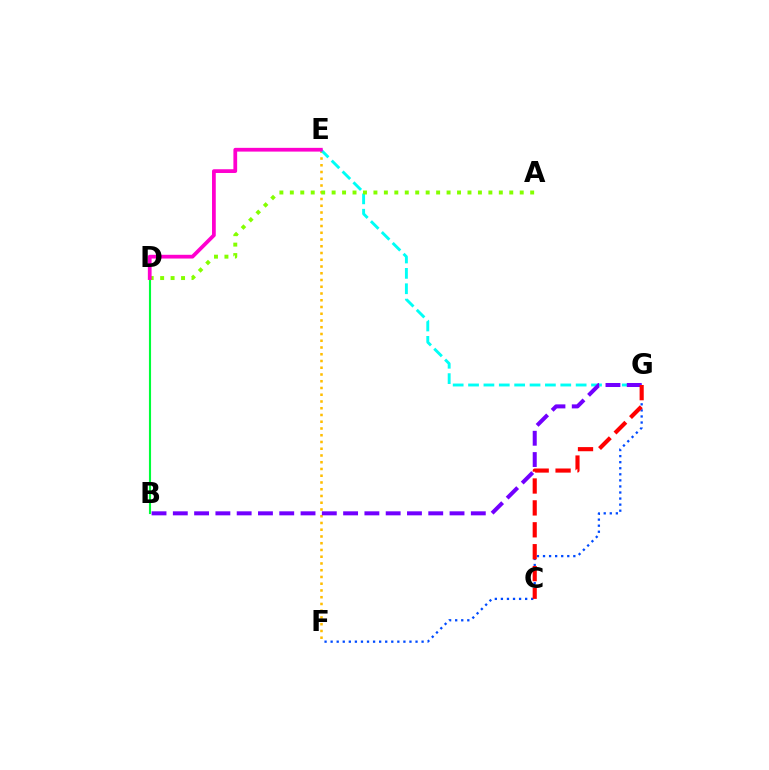{('F', 'G'): [{'color': '#004bff', 'line_style': 'dotted', 'thickness': 1.65}], ('E', 'F'): [{'color': '#ffbd00', 'line_style': 'dotted', 'thickness': 1.83}], ('E', 'G'): [{'color': '#00fff6', 'line_style': 'dashed', 'thickness': 2.09}], ('B', 'G'): [{'color': '#7200ff', 'line_style': 'dashed', 'thickness': 2.89}], ('B', 'D'): [{'color': '#00ff39', 'line_style': 'solid', 'thickness': 1.52}], ('A', 'D'): [{'color': '#84ff00', 'line_style': 'dotted', 'thickness': 2.84}], ('D', 'E'): [{'color': '#ff00cf', 'line_style': 'solid', 'thickness': 2.7}], ('C', 'G'): [{'color': '#ff0000', 'line_style': 'dashed', 'thickness': 2.98}]}